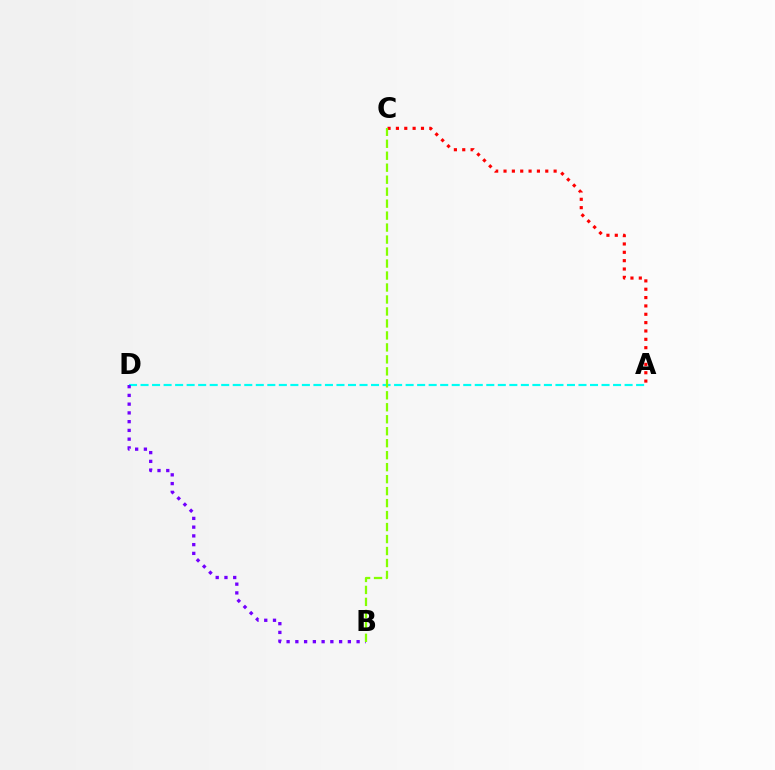{('A', 'D'): [{'color': '#00fff6', 'line_style': 'dashed', 'thickness': 1.57}], ('B', 'D'): [{'color': '#7200ff', 'line_style': 'dotted', 'thickness': 2.38}], ('A', 'C'): [{'color': '#ff0000', 'line_style': 'dotted', 'thickness': 2.27}], ('B', 'C'): [{'color': '#84ff00', 'line_style': 'dashed', 'thickness': 1.63}]}